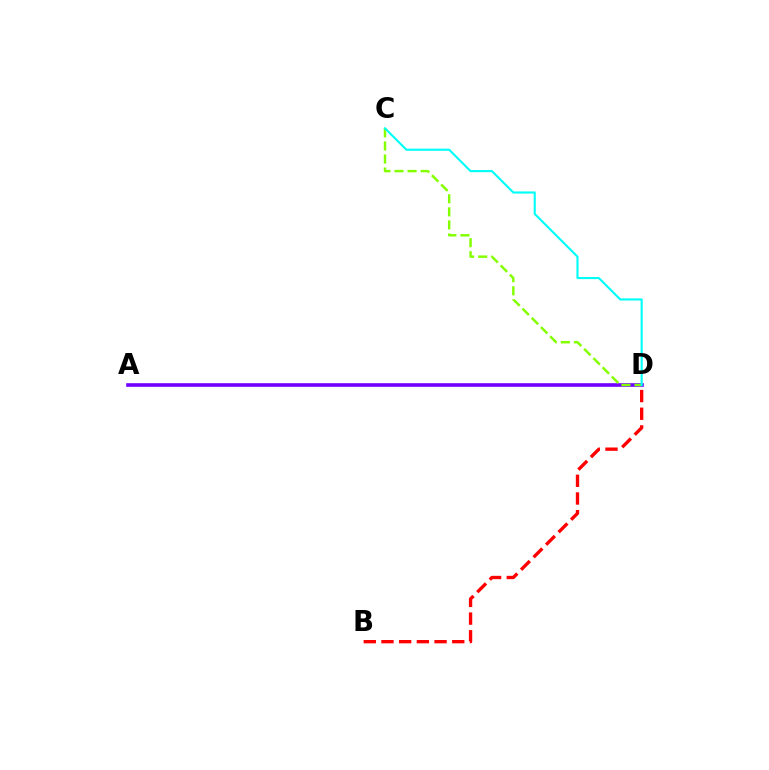{('A', 'D'): [{'color': '#7200ff', 'line_style': 'solid', 'thickness': 2.61}], ('C', 'D'): [{'color': '#84ff00', 'line_style': 'dashed', 'thickness': 1.77}, {'color': '#00fff6', 'line_style': 'solid', 'thickness': 1.53}], ('B', 'D'): [{'color': '#ff0000', 'line_style': 'dashed', 'thickness': 2.4}]}